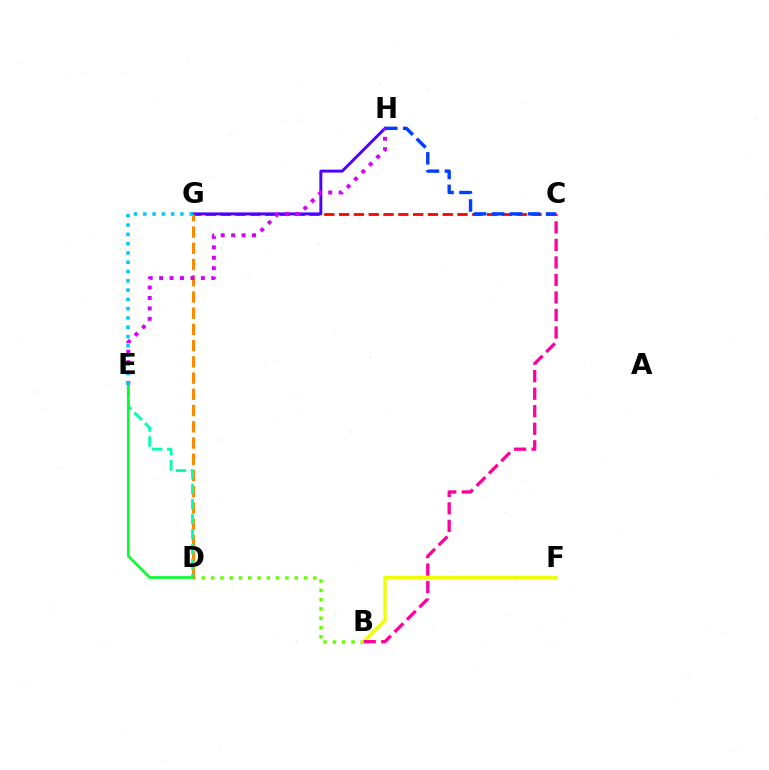{('B', 'D'): [{'color': '#66ff00', 'line_style': 'dotted', 'thickness': 2.52}], ('C', 'G'): [{'color': '#ff0000', 'line_style': 'dashed', 'thickness': 2.01}], ('G', 'H'): [{'color': '#4f00ff', 'line_style': 'solid', 'thickness': 2.12}], ('D', 'G'): [{'color': '#ff8800', 'line_style': 'dashed', 'thickness': 2.2}], ('B', 'F'): [{'color': '#eeff00', 'line_style': 'solid', 'thickness': 2.43}], ('E', 'H'): [{'color': '#d600ff', 'line_style': 'dotted', 'thickness': 2.84}], ('B', 'C'): [{'color': '#ff00a0', 'line_style': 'dashed', 'thickness': 2.38}], ('D', 'E'): [{'color': '#00ffaf', 'line_style': 'dashed', 'thickness': 2.04}, {'color': '#00ff27', 'line_style': 'solid', 'thickness': 1.9}], ('C', 'H'): [{'color': '#003fff', 'line_style': 'dashed', 'thickness': 2.44}], ('E', 'G'): [{'color': '#00c7ff', 'line_style': 'dotted', 'thickness': 2.52}]}